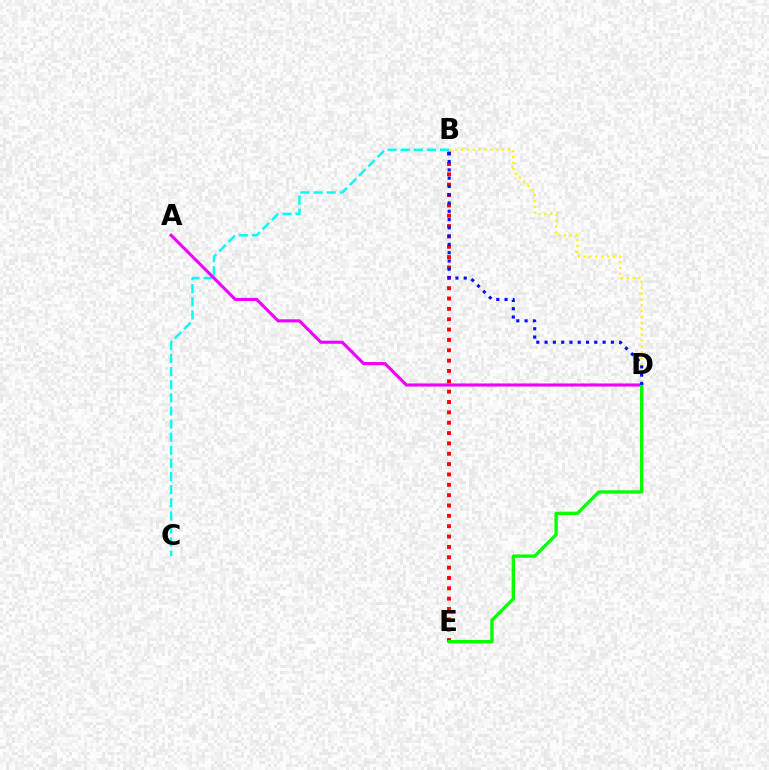{('B', 'E'): [{'color': '#ff0000', 'line_style': 'dotted', 'thickness': 2.81}], ('B', 'C'): [{'color': '#00fff6', 'line_style': 'dashed', 'thickness': 1.78}], ('A', 'D'): [{'color': '#ee00ff', 'line_style': 'solid', 'thickness': 2.23}], ('D', 'E'): [{'color': '#08ff00', 'line_style': 'solid', 'thickness': 2.41}], ('B', 'D'): [{'color': '#fcf500', 'line_style': 'dotted', 'thickness': 1.59}, {'color': '#0010ff', 'line_style': 'dotted', 'thickness': 2.25}]}